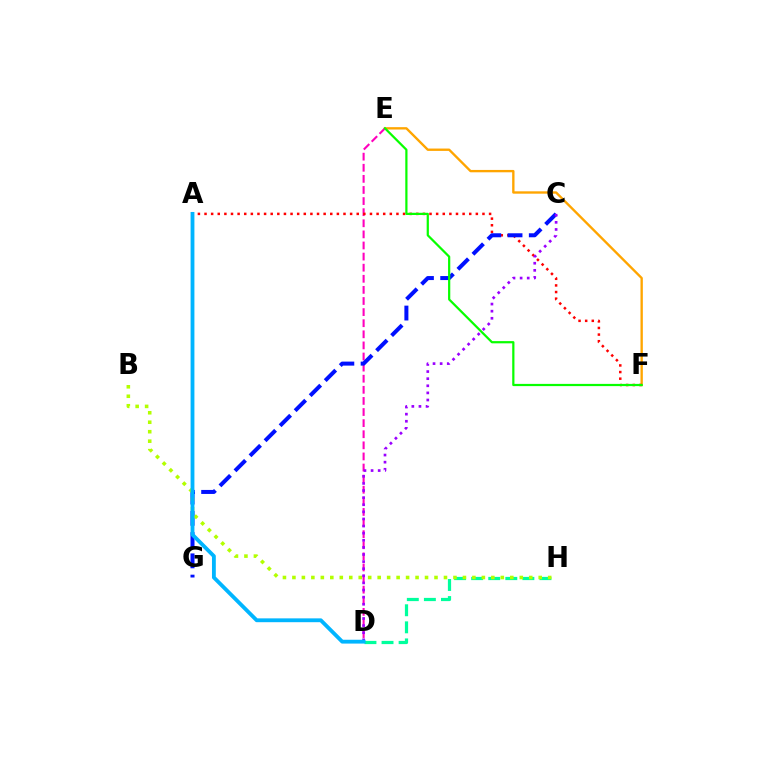{('E', 'F'): [{'color': '#ffa500', 'line_style': 'solid', 'thickness': 1.7}, {'color': '#08ff00', 'line_style': 'solid', 'thickness': 1.6}], ('D', 'E'): [{'color': '#ff00bd', 'line_style': 'dashed', 'thickness': 1.51}], ('D', 'H'): [{'color': '#00ff9d', 'line_style': 'dashed', 'thickness': 2.32}], ('A', 'F'): [{'color': '#ff0000', 'line_style': 'dotted', 'thickness': 1.8}], ('C', 'G'): [{'color': '#0010ff', 'line_style': 'dashed', 'thickness': 2.89}], ('B', 'H'): [{'color': '#b3ff00', 'line_style': 'dotted', 'thickness': 2.57}], ('C', 'D'): [{'color': '#9b00ff', 'line_style': 'dotted', 'thickness': 1.93}], ('A', 'D'): [{'color': '#00b5ff', 'line_style': 'solid', 'thickness': 2.76}]}